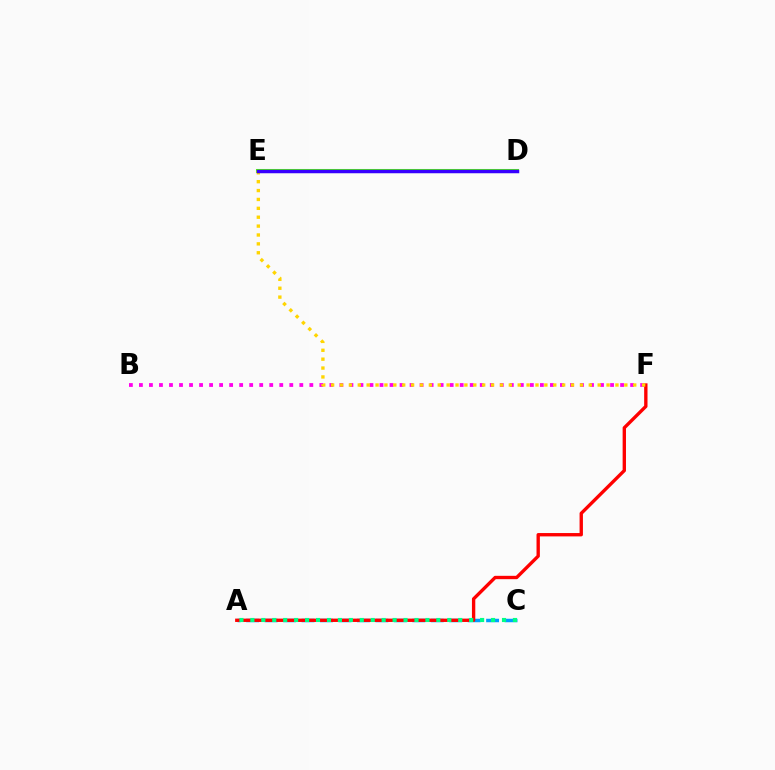{('A', 'C'): [{'color': '#009eff', 'line_style': 'dashed', 'thickness': 2.51}, {'color': '#00ff86', 'line_style': 'dotted', 'thickness': 2.97}], ('A', 'F'): [{'color': '#ff0000', 'line_style': 'solid', 'thickness': 2.41}], ('D', 'E'): [{'color': '#4fff00', 'line_style': 'solid', 'thickness': 2.91}, {'color': '#3700ff', 'line_style': 'solid', 'thickness': 2.51}], ('B', 'F'): [{'color': '#ff00ed', 'line_style': 'dotted', 'thickness': 2.72}], ('E', 'F'): [{'color': '#ffd500', 'line_style': 'dotted', 'thickness': 2.41}]}